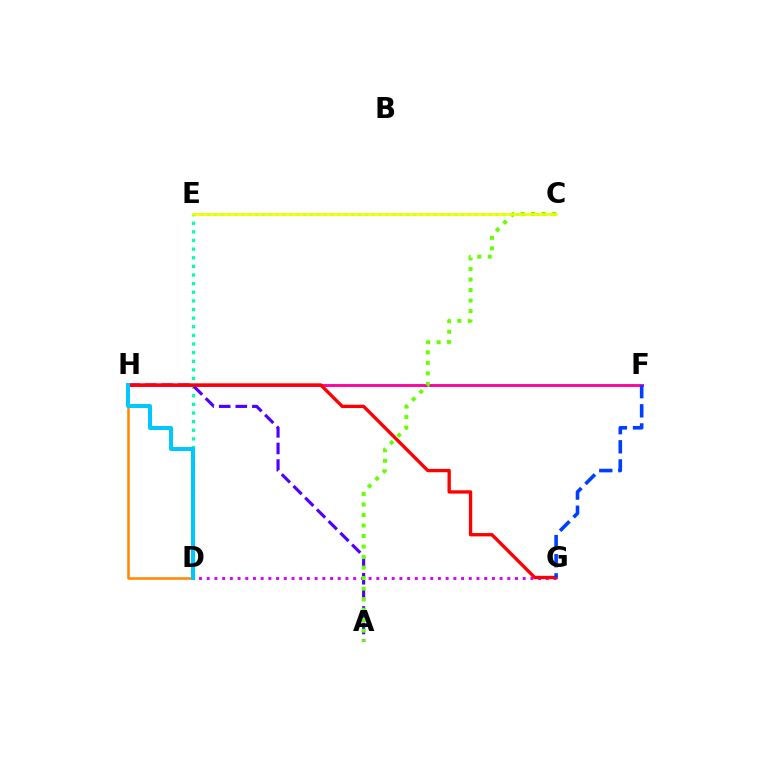{('D', 'E'): [{'color': '#00ffaf', 'line_style': 'dotted', 'thickness': 2.34}], ('D', 'H'): [{'color': '#ff8800', 'line_style': 'solid', 'thickness': 1.84}, {'color': '#00c7ff', 'line_style': 'solid', 'thickness': 2.88}], ('D', 'G'): [{'color': '#d600ff', 'line_style': 'dotted', 'thickness': 2.09}], ('A', 'H'): [{'color': '#4f00ff', 'line_style': 'dashed', 'thickness': 2.25}], ('F', 'H'): [{'color': '#ff00a0', 'line_style': 'solid', 'thickness': 2.07}], ('C', 'E'): [{'color': '#00ff27', 'line_style': 'dotted', 'thickness': 1.87}, {'color': '#eeff00', 'line_style': 'solid', 'thickness': 1.92}], ('A', 'C'): [{'color': '#66ff00', 'line_style': 'dotted', 'thickness': 2.86}], ('G', 'H'): [{'color': '#ff0000', 'line_style': 'solid', 'thickness': 2.41}], ('F', 'G'): [{'color': '#003fff', 'line_style': 'dashed', 'thickness': 2.6}]}